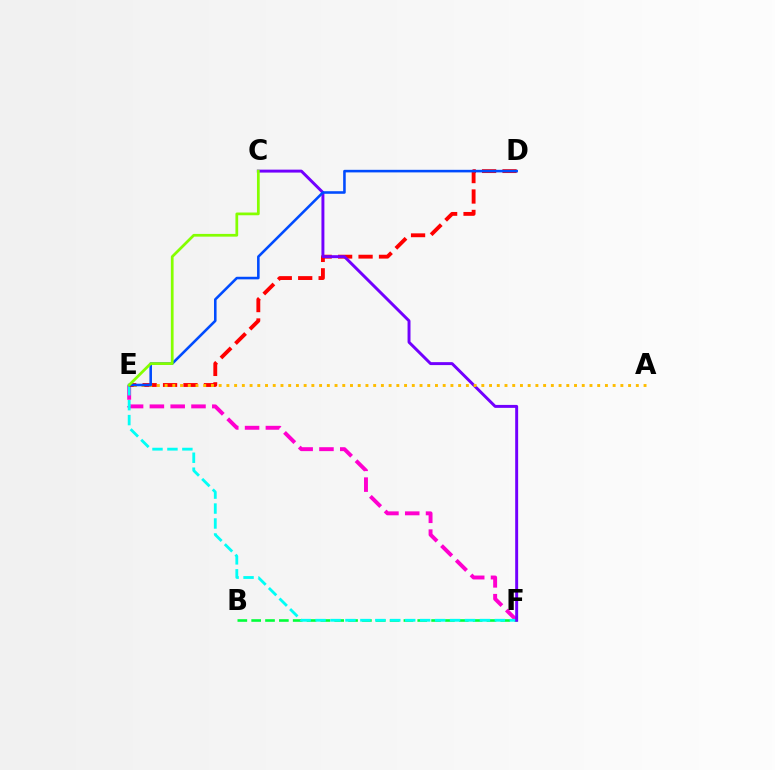{('E', 'F'): [{'color': '#ff00cf', 'line_style': 'dashed', 'thickness': 2.83}, {'color': '#00fff6', 'line_style': 'dashed', 'thickness': 2.03}], ('B', 'F'): [{'color': '#00ff39', 'line_style': 'dashed', 'thickness': 1.88}], ('D', 'E'): [{'color': '#ff0000', 'line_style': 'dashed', 'thickness': 2.78}, {'color': '#004bff', 'line_style': 'solid', 'thickness': 1.85}], ('C', 'F'): [{'color': '#7200ff', 'line_style': 'solid', 'thickness': 2.12}], ('A', 'E'): [{'color': '#ffbd00', 'line_style': 'dotted', 'thickness': 2.1}], ('C', 'E'): [{'color': '#84ff00', 'line_style': 'solid', 'thickness': 1.97}]}